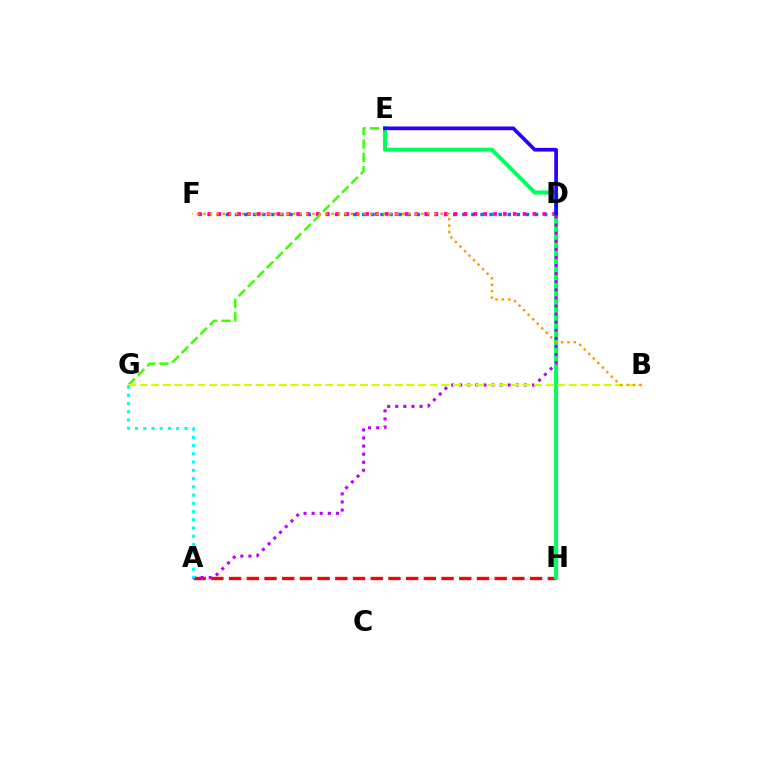{('D', 'F'): [{'color': '#0074ff', 'line_style': 'dotted', 'thickness': 2.47}, {'color': '#ff00ac', 'line_style': 'dotted', 'thickness': 2.68}], ('E', 'G'): [{'color': '#3dff00', 'line_style': 'dashed', 'thickness': 1.81}], ('A', 'H'): [{'color': '#ff0000', 'line_style': 'dashed', 'thickness': 2.41}], ('E', 'H'): [{'color': '#00ff5c', 'line_style': 'solid', 'thickness': 2.9}], ('D', 'E'): [{'color': '#2500ff', 'line_style': 'solid', 'thickness': 2.67}], ('A', 'D'): [{'color': '#b900ff', 'line_style': 'dotted', 'thickness': 2.2}], ('B', 'G'): [{'color': '#d1ff00', 'line_style': 'dashed', 'thickness': 1.58}], ('B', 'F'): [{'color': '#ff9400', 'line_style': 'dotted', 'thickness': 1.74}], ('A', 'G'): [{'color': '#00fff6', 'line_style': 'dotted', 'thickness': 2.24}]}